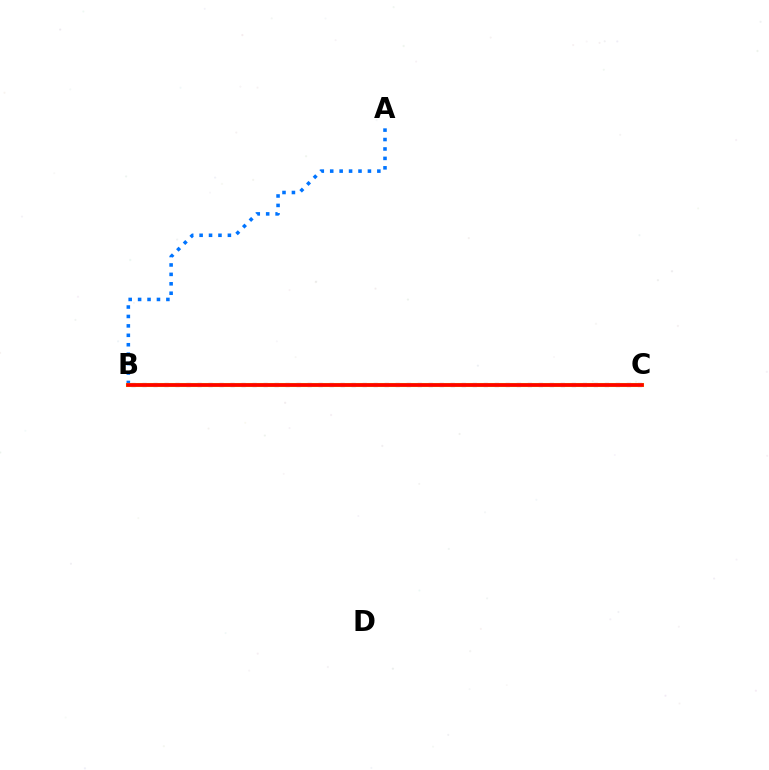{('A', 'B'): [{'color': '#0074ff', 'line_style': 'dotted', 'thickness': 2.56}], ('B', 'C'): [{'color': '#00ff5c', 'line_style': 'dashed', 'thickness': 1.51}, {'color': '#b900ff', 'line_style': 'dotted', 'thickness': 2.99}, {'color': '#d1ff00', 'line_style': 'solid', 'thickness': 2.93}, {'color': '#ff0000', 'line_style': 'solid', 'thickness': 2.65}]}